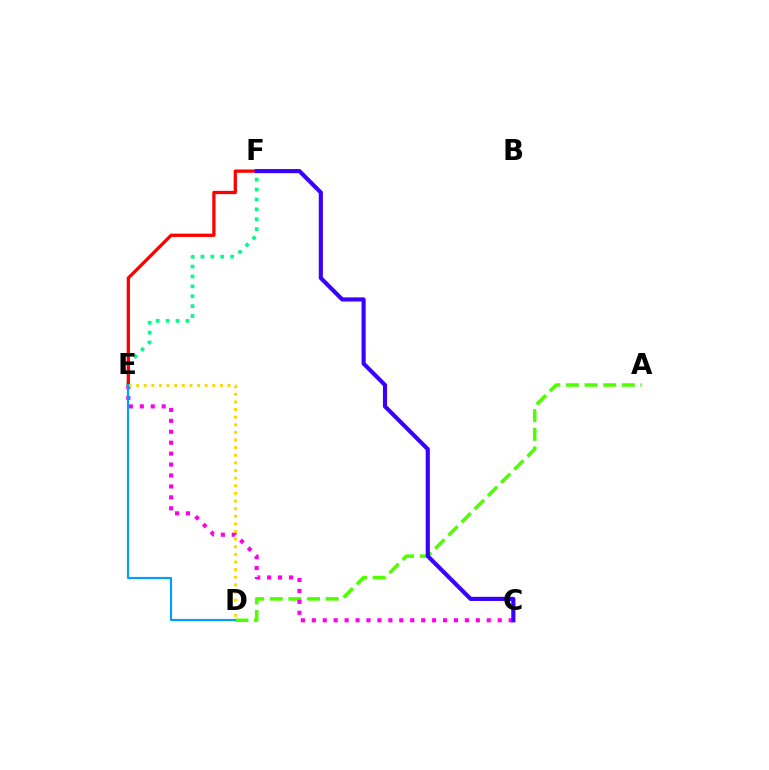{('A', 'D'): [{'color': '#4fff00', 'line_style': 'dashed', 'thickness': 2.53}], ('C', 'E'): [{'color': '#ff00ed', 'line_style': 'dotted', 'thickness': 2.97}], ('E', 'F'): [{'color': '#00ff86', 'line_style': 'dotted', 'thickness': 2.69}, {'color': '#ff0000', 'line_style': 'solid', 'thickness': 2.36}], ('D', 'E'): [{'color': '#ffd500', 'line_style': 'dotted', 'thickness': 2.07}, {'color': '#009eff', 'line_style': 'solid', 'thickness': 1.55}], ('C', 'F'): [{'color': '#3700ff', 'line_style': 'solid', 'thickness': 2.97}]}